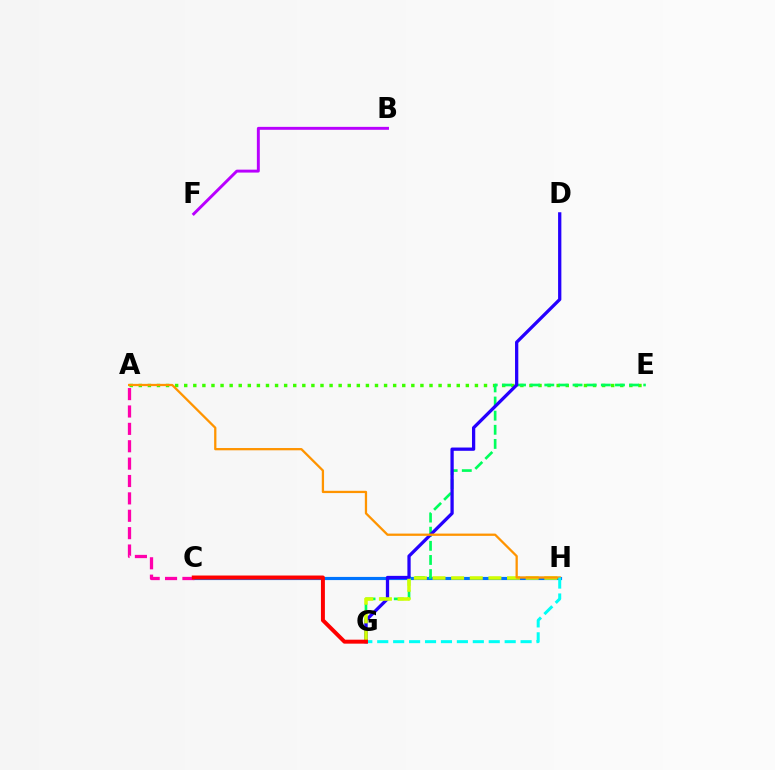{('A', 'E'): [{'color': '#3dff00', 'line_style': 'dotted', 'thickness': 2.47}], ('C', 'H'): [{'color': '#0074ff', 'line_style': 'solid', 'thickness': 2.28}], ('E', 'G'): [{'color': '#00ff5c', 'line_style': 'dashed', 'thickness': 1.92}], ('A', 'C'): [{'color': '#ff00ac', 'line_style': 'dashed', 'thickness': 2.36}], ('D', 'G'): [{'color': '#2500ff', 'line_style': 'solid', 'thickness': 2.36}], ('G', 'H'): [{'color': '#d1ff00', 'line_style': 'dashed', 'thickness': 2.53}, {'color': '#00fff6', 'line_style': 'dashed', 'thickness': 2.16}], ('A', 'H'): [{'color': '#ff9400', 'line_style': 'solid', 'thickness': 1.64}], ('B', 'F'): [{'color': '#b900ff', 'line_style': 'solid', 'thickness': 2.11}], ('C', 'G'): [{'color': '#ff0000', 'line_style': 'solid', 'thickness': 2.85}]}